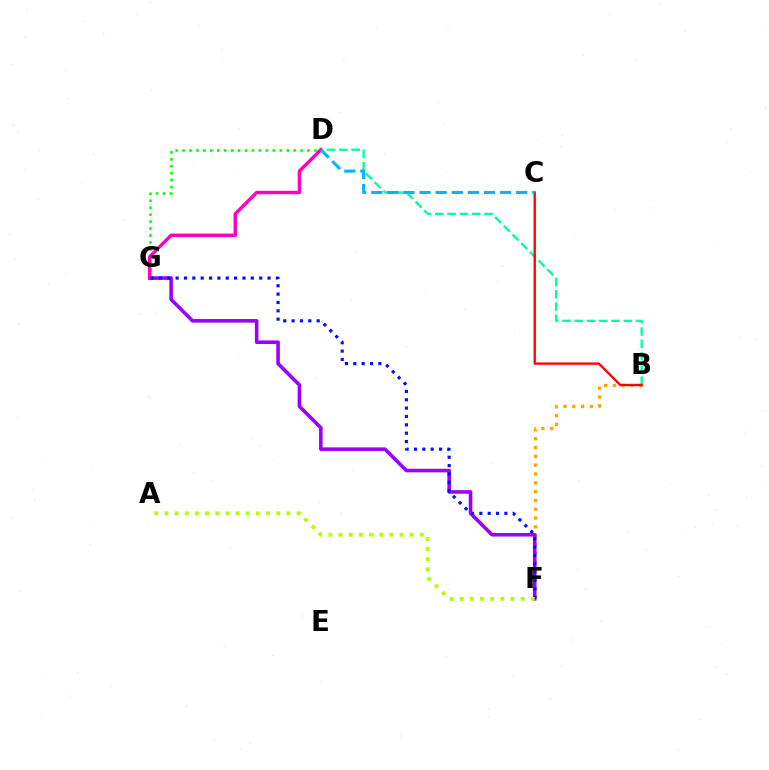{('B', 'F'): [{'color': '#ffa500', 'line_style': 'dotted', 'thickness': 2.39}], ('B', 'D'): [{'color': '#00ff9d', 'line_style': 'dashed', 'thickness': 1.67}], ('F', 'G'): [{'color': '#9b00ff', 'line_style': 'solid', 'thickness': 2.59}, {'color': '#0010ff', 'line_style': 'dotted', 'thickness': 2.27}], ('D', 'G'): [{'color': '#08ff00', 'line_style': 'dotted', 'thickness': 1.89}, {'color': '#ff00bd', 'line_style': 'solid', 'thickness': 2.45}], ('A', 'F'): [{'color': '#b3ff00', 'line_style': 'dotted', 'thickness': 2.76}], ('B', 'C'): [{'color': '#ff0000', 'line_style': 'solid', 'thickness': 1.68}], ('C', 'D'): [{'color': '#00b5ff', 'line_style': 'dashed', 'thickness': 2.19}]}